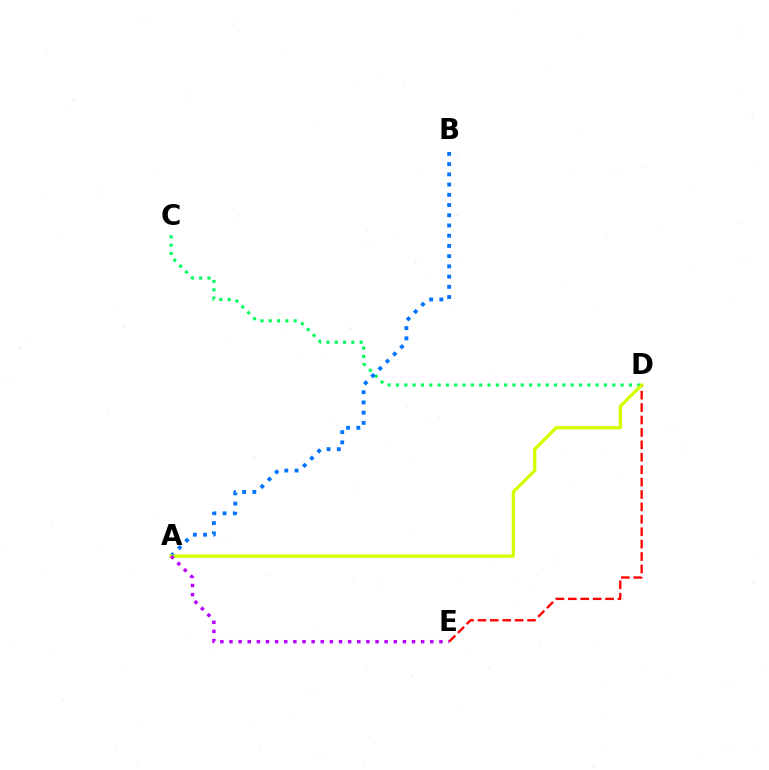{('D', 'E'): [{'color': '#ff0000', 'line_style': 'dashed', 'thickness': 1.69}], ('C', 'D'): [{'color': '#00ff5c', 'line_style': 'dotted', 'thickness': 2.26}], ('A', 'B'): [{'color': '#0074ff', 'line_style': 'dotted', 'thickness': 2.78}], ('A', 'D'): [{'color': '#d1ff00', 'line_style': 'solid', 'thickness': 2.36}], ('A', 'E'): [{'color': '#b900ff', 'line_style': 'dotted', 'thickness': 2.48}]}